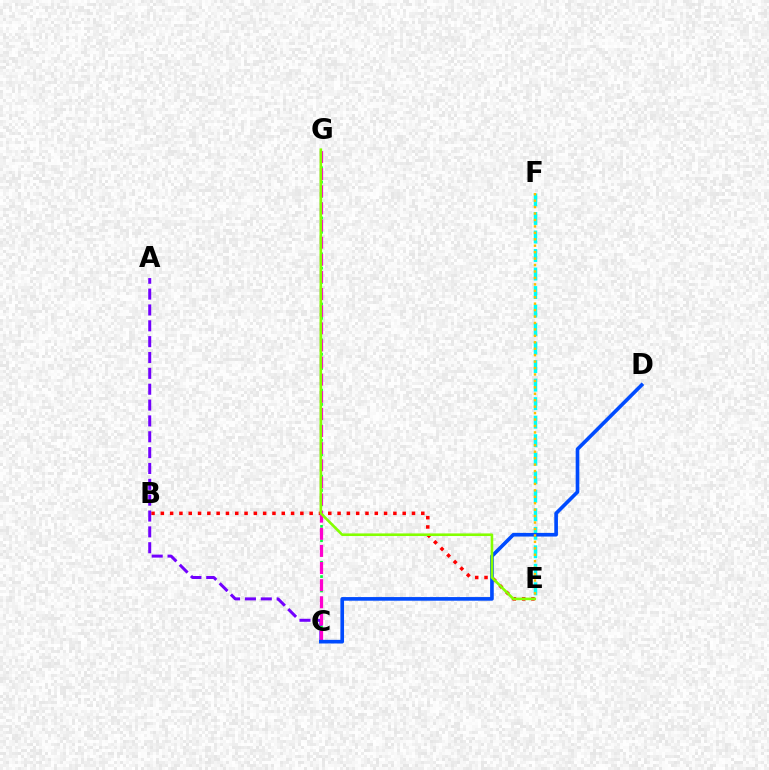{('E', 'F'): [{'color': '#00fff6', 'line_style': 'dashed', 'thickness': 2.52}, {'color': '#ffbd00', 'line_style': 'dotted', 'thickness': 1.75}], ('C', 'G'): [{'color': '#00ff39', 'line_style': 'dotted', 'thickness': 1.95}, {'color': '#ff00cf', 'line_style': 'dashed', 'thickness': 2.33}], ('B', 'E'): [{'color': '#ff0000', 'line_style': 'dotted', 'thickness': 2.53}], ('A', 'C'): [{'color': '#7200ff', 'line_style': 'dashed', 'thickness': 2.15}], ('C', 'D'): [{'color': '#004bff', 'line_style': 'solid', 'thickness': 2.62}], ('E', 'G'): [{'color': '#84ff00', 'line_style': 'solid', 'thickness': 1.88}]}